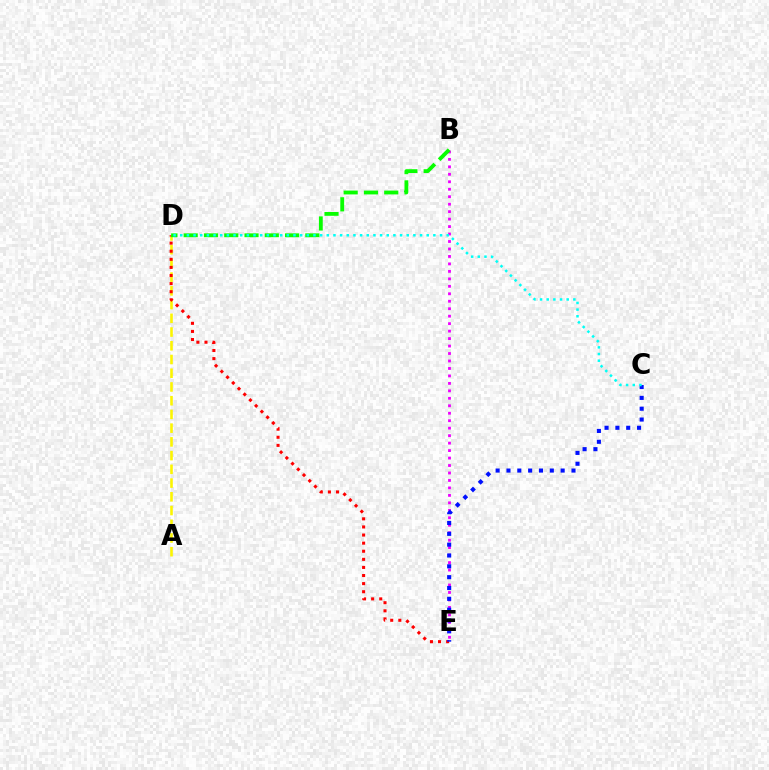{('A', 'D'): [{'color': '#fcf500', 'line_style': 'dashed', 'thickness': 1.87}], ('B', 'E'): [{'color': '#ee00ff', 'line_style': 'dotted', 'thickness': 2.03}], ('D', 'E'): [{'color': '#ff0000', 'line_style': 'dotted', 'thickness': 2.2}], ('B', 'D'): [{'color': '#08ff00', 'line_style': 'dashed', 'thickness': 2.75}], ('C', 'E'): [{'color': '#0010ff', 'line_style': 'dotted', 'thickness': 2.94}], ('C', 'D'): [{'color': '#00fff6', 'line_style': 'dotted', 'thickness': 1.81}]}